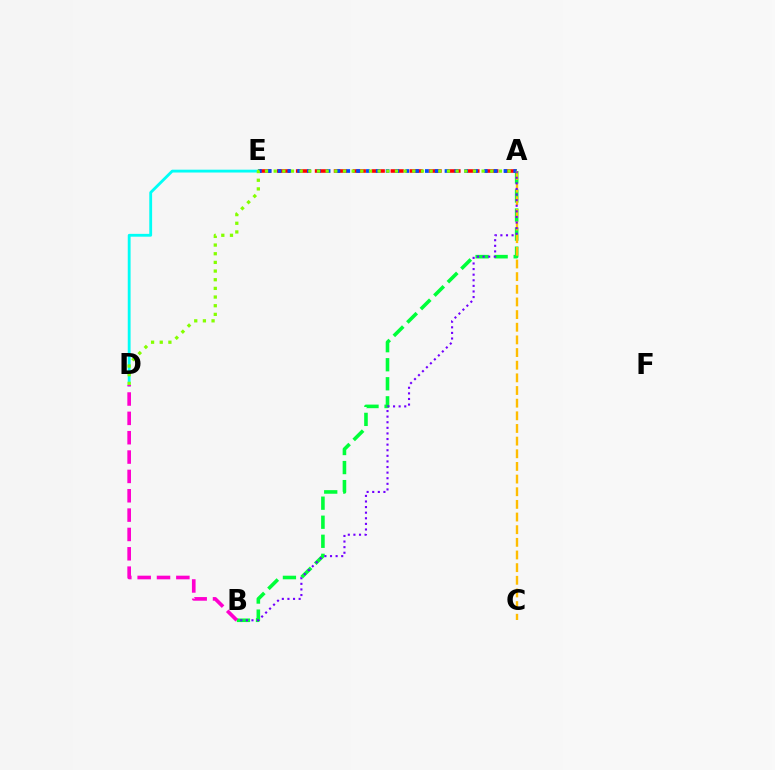{('A', 'E'): [{'color': '#ff0000', 'line_style': 'dashed', 'thickness': 2.57}, {'color': '#004bff', 'line_style': 'dotted', 'thickness': 2.67}], ('A', 'B'): [{'color': '#00ff39', 'line_style': 'dashed', 'thickness': 2.59}, {'color': '#7200ff', 'line_style': 'dotted', 'thickness': 1.52}], ('D', 'E'): [{'color': '#00fff6', 'line_style': 'solid', 'thickness': 2.04}], ('A', 'C'): [{'color': '#ffbd00', 'line_style': 'dashed', 'thickness': 1.72}], ('A', 'D'): [{'color': '#84ff00', 'line_style': 'dotted', 'thickness': 2.35}], ('B', 'D'): [{'color': '#ff00cf', 'line_style': 'dashed', 'thickness': 2.63}]}